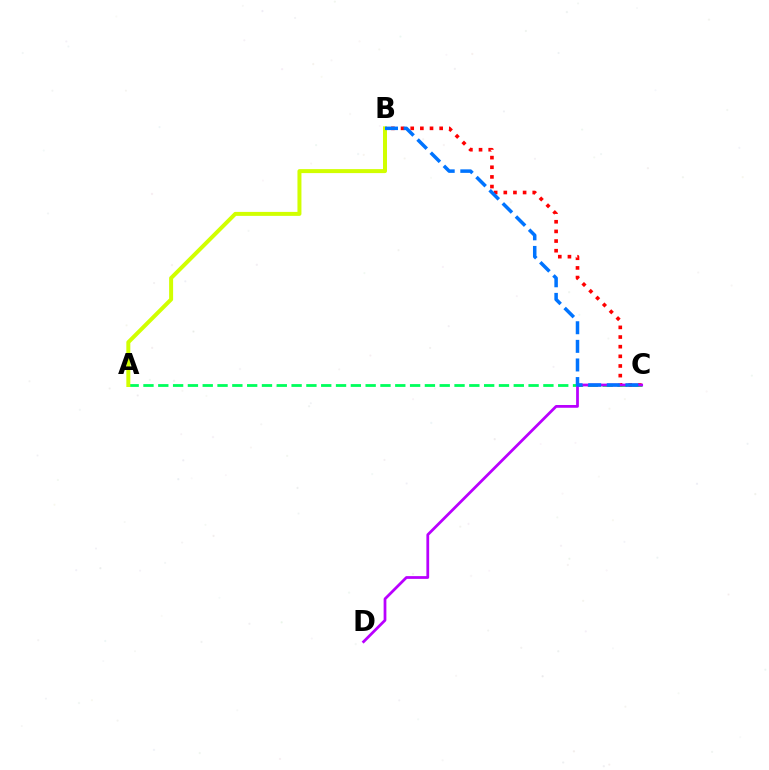{('B', 'C'): [{'color': '#ff0000', 'line_style': 'dotted', 'thickness': 2.62}, {'color': '#0074ff', 'line_style': 'dashed', 'thickness': 2.53}], ('A', 'C'): [{'color': '#00ff5c', 'line_style': 'dashed', 'thickness': 2.01}], ('C', 'D'): [{'color': '#b900ff', 'line_style': 'solid', 'thickness': 1.99}], ('A', 'B'): [{'color': '#d1ff00', 'line_style': 'solid', 'thickness': 2.87}]}